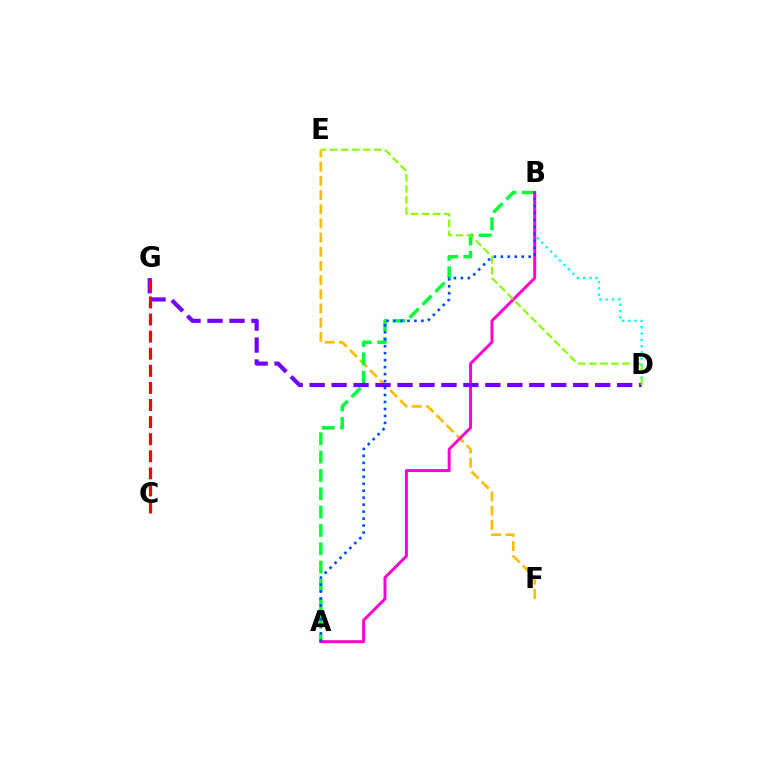{('E', 'F'): [{'color': '#ffbd00', 'line_style': 'dashed', 'thickness': 1.93}], ('B', 'D'): [{'color': '#00fff6', 'line_style': 'dotted', 'thickness': 1.71}], ('A', 'B'): [{'color': '#00ff39', 'line_style': 'dashed', 'thickness': 2.49}, {'color': '#ff00cf', 'line_style': 'solid', 'thickness': 2.13}, {'color': '#004bff', 'line_style': 'dotted', 'thickness': 1.89}], ('D', 'G'): [{'color': '#7200ff', 'line_style': 'dashed', 'thickness': 2.98}], ('D', 'E'): [{'color': '#84ff00', 'line_style': 'dashed', 'thickness': 1.5}], ('C', 'G'): [{'color': '#ff0000', 'line_style': 'dashed', 'thickness': 2.32}]}